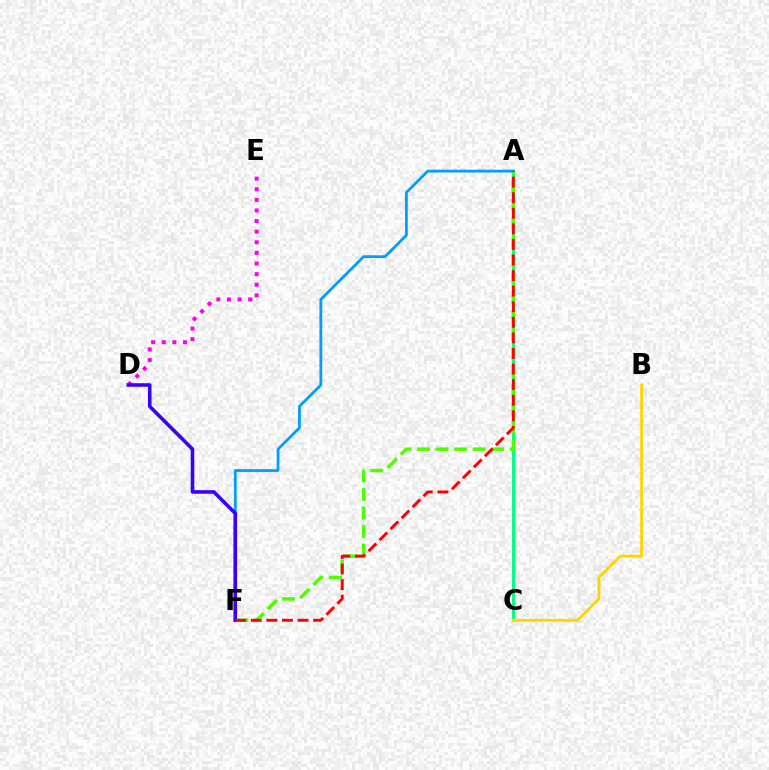{('A', 'C'): [{'color': '#00ff86', 'line_style': 'solid', 'thickness': 2.11}], ('A', 'F'): [{'color': '#009eff', 'line_style': 'solid', 'thickness': 2.01}, {'color': '#4fff00', 'line_style': 'dashed', 'thickness': 2.52}, {'color': '#ff0000', 'line_style': 'dashed', 'thickness': 2.12}], ('D', 'E'): [{'color': '#ff00ed', 'line_style': 'dotted', 'thickness': 2.88}], ('D', 'F'): [{'color': '#3700ff', 'line_style': 'solid', 'thickness': 2.57}], ('B', 'C'): [{'color': '#ffd500', 'line_style': 'solid', 'thickness': 2.08}]}